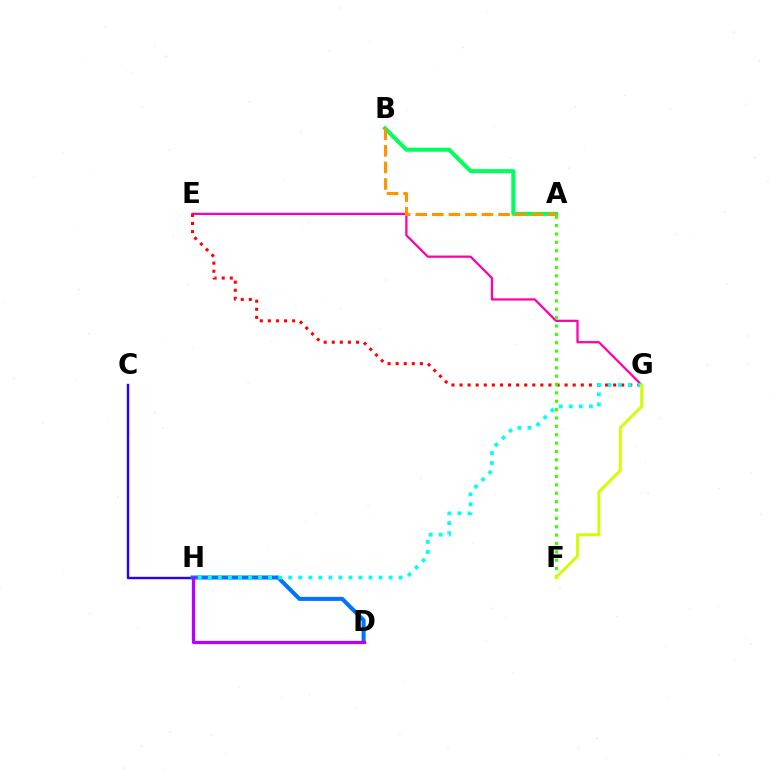{('C', 'H'): [{'color': '#2500ff', 'line_style': 'solid', 'thickness': 1.72}], ('D', 'H'): [{'color': '#0074ff', 'line_style': 'solid', 'thickness': 2.92}, {'color': '#b900ff', 'line_style': 'solid', 'thickness': 2.34}], ('E', 'G'): [{'color': '#ff00ac', 'line_style': 'solid', 'thickness': 1.63}, {'color': '#ff0000', 'line_style': 'dotted', 'thickness': 2.2}], ('A', 'F'): [{'color': '#3dff00', 'line_style': 'dotted', 'thickness': 2.27}], ('G', 'H'): [{'color': '#00fff6', 'line_style': 'dotted', 'thickness': 2.73}], ('A', 'B'): [{'color': '#00ff5c', 'line_style': 'solid', 'thickness': 2.9}, {'color': '#ff9400', 'line_style': 'dashed', 'thickness': 2.25}], ('F', 'G'): [{'color': '#d1ff00', 'line_style': 'solid', 'thickness': 2.1}]}